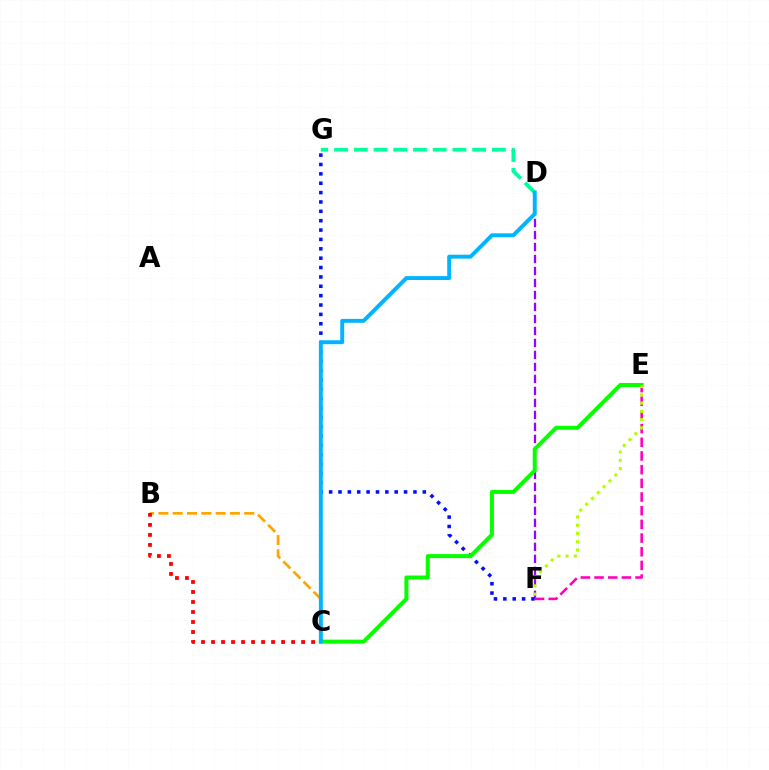{('D', 'F'): [{'color': '#9b00ff', 'line_style': 'dashed', 'thickness': 1.63}], ('B', 'C'): [{'color': '#ffa500', 'line_style': 'dashed', 'thickness': 1.94}, {'color': '#ff0000', 'line_style': 'dotted', 'thickness': 2.72}], ('D', 'G'): [{'color': '#00ff9d', 'line_style': 'dashed', 'thickness': 2.68}], ('F', 'G'): [{'color': '#0010ff', 'line_style': 'dotted', 'thickness': 2.55}], ('E', 'F'): [{'color': '#ff00bd', 'line_style': 'dashed', 'thickness': 1.86}, {'color': '#b3ff00', 'line_style': 'dotted', 'thickness': 2.24}], ('C', 'E'): [{'color': '#08ff00', 'line_style': 'solid', 'thickness': 2.89}], ('C', 'D'): [{'color': '#00b5ff', 'line_style': 'solid', 'thickness': 2.81}]}